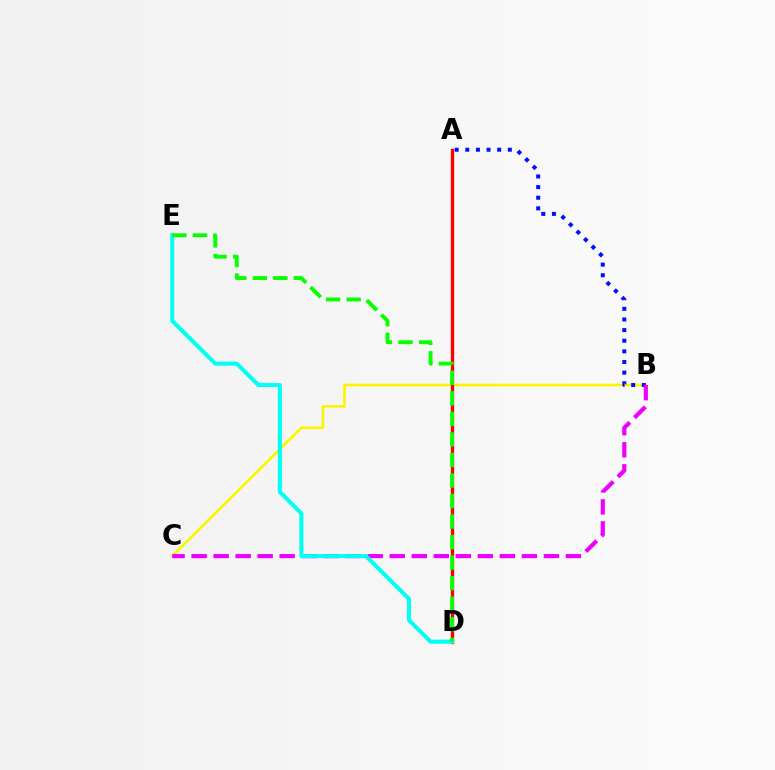{('B', 'C'): [{'color': '#fcf500', 'line_style': 'solid', 'thickness': 1.89}, {'color': '#ee00ff', 'line_style': 'dashed', 'thickness': 2.99}], ('A', 'B'): [{'color': '#0010ff', 'line_style': 'dotted', 'thickness': 2.89}], ('A', 'D'): [{'color': '#ff0000', 'line_style': 'solid', 'thickness': 2.4}], ('D', 'E'): [{'color': '#00fff6', 'line_style': 'solid', 'thickness': 2.91}, {'color': '#08ff00', 'line_style': 'dashed', 'thickness': 2.79}]}